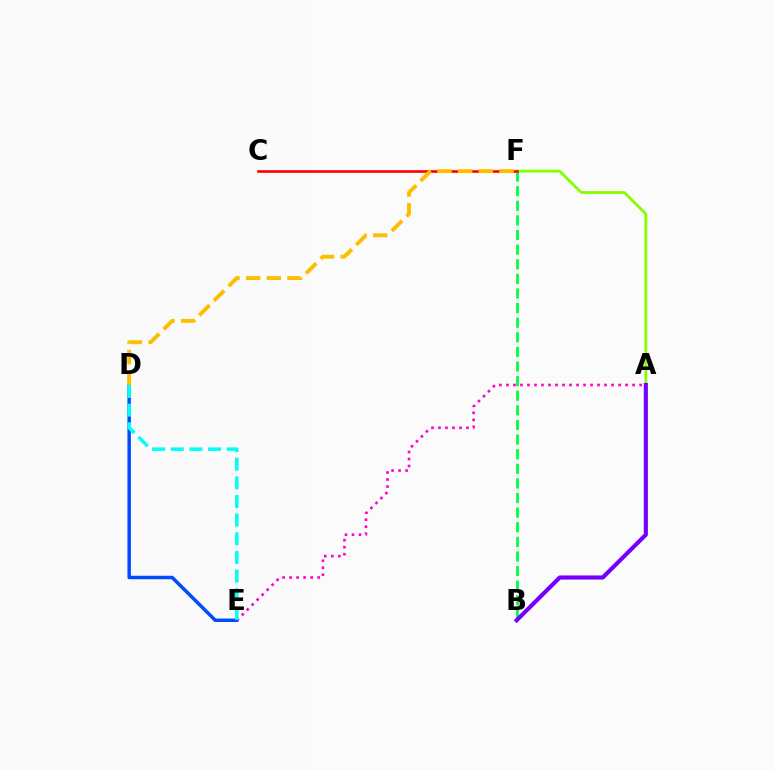{('B', 'F'): [{'color': '#00ff39', 'line_style': 'dashed', 'thickness': 1.98}], ('D', 'E'): [{'color': '#004bff', 'line_style': 'solid', 'thickness': 2.5}, {'color': '#00fff6', 'line_style': 'dashed', 'thickness': 2.53}], ('A', 'F'): [{'color': '#84ff00', 'line_style': 'solid', 'thickness': 2.01}], ('C', 'F'): [{'color': '#ff0000', 'line_style': 'solid', 'thickness': 1.89}], ('A', 'E'): [{'color': '#ff00cf', 'line_style': 'dotted', 'thickness': 1.9}], ('D', 'F'): [{'color': '#ffbd00', 'line_style': 'dashed', 'thickness': 2.81}], ('A', 'B'): [{'color': '#7200ff', 'line_style': 'solid', 'thickness': 2.96}]}